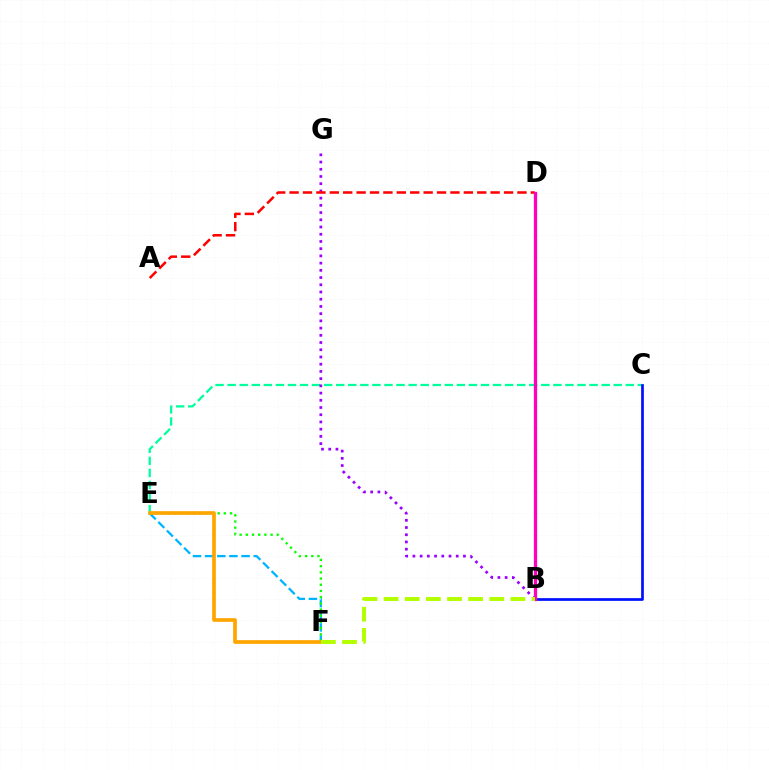{('C', 'E'): [{'color': '#00ff9d', 'line_style': 'dashed', 'thickness': 1.64}], ('E', 'F'): [{'color': '#00b5ff', 'line_style': 'dashed', 'thickness': 1.65}, {'color': '#08ff00', 'line_style': 'dotted', 'thickness': 1.68}, {'color': '#ffa500', 'line_style': 'solid', 'thickness': 2.66}], ('B', 'G'): [{'color': '#9b00ff', 'line_style': 'dotted', 'thickness': 1.96}], ('B', 'C'): [{'color': '#0010ff', 'line_style': 'solid', 'thickness': 1.95}], ('A', 'D'): [{'color': '#ff0000', 'line_style': 'dashed', 'thickness': 1.82}], ('B', 'D'): [{'color': '#ff00bd', 'line_style': 'solid', 'thickness': 2.36}], ('B', 'F'): [{'color': '#b3ff00', 'line_style': 'dashed', 'thickness': 2.87}]}